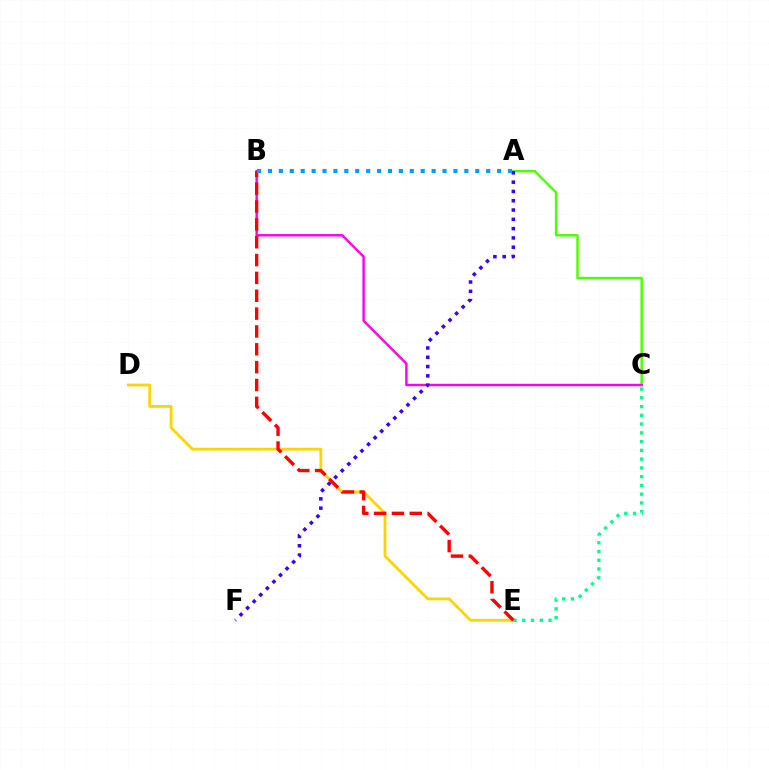{('A', 'C'): [{'color': '#4fff00', 'line_style': 'solid', 'thickness': 1.77}], ('D', 'E'): [{'color': '#ffd500', 'line_style': 'solid', 'thickness': 2.03}], ('C', 'E'): [{'color': '#00ff86', 'line_style': 'dotted', 'thickness': 2.38}], ('B', 'C'): [{'color': '#ff00ed', 'line_style': 'solid', 'thickness': 1.74}], ('B', 'E'): [{'color': '#ff0000', 'line_style': 'dashed', 'thickness': 2.42}], ('A', 'F'): [{'color': '#3700ff', 'line_style': 'dotted', 'thickness': 2.53}], ('A', 'B'): [{'color': '#009eff', 'line_style': 'dotted', 'thickness': 2.96}]}